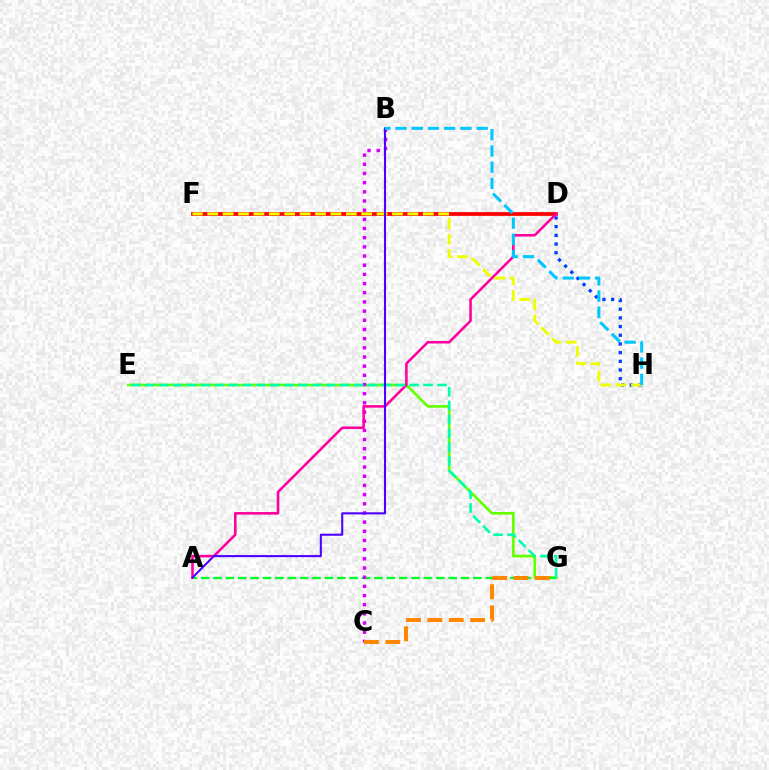{('E', 'G'): [{'color': '#66ff00', 'line_style': 'solid', 'thickness': 1.91}, {'color': '#00ffaf', 'line_style': 'dashed', 'thickness': 1.89}], ('D', 'H'): [{'color': '#003fff', 'line_style': 'dotted', 'thickness': 2.36}], ('A', 'G'): [{'color': '#00ff27', 'line_style': 'dashed', 'thickness': 1.68}], ('B', 'C'): [{'color': '#d600ff', 'line_style': 'dotted', 'thickness': 2.49}], ('D', 'F'): [{'color': '#ff0000', 'line_style': 'solid', 'thickness': 2.68}], ('A', 'D'): [{'color': '#ff00a0', 'line_style': 'solid', 'thickness': 1.85}], ('F', 'H'): [{'color': '#eeff00', 'line_style': 'dashed', 'thickness': 2.09}], ('A', 'B'): [{'color': '#4f00ff', 'line_style': 'solid', 'thickness': 1.5}], ('C', 'G'): [{'color': '#ff8800', 'line_style': 'dashed', 'thickness': 2.9}], ('B', 'H'): [{'color': '#00c7ff', 'line_style': 'dashed', 'thickness': 2.2}]}